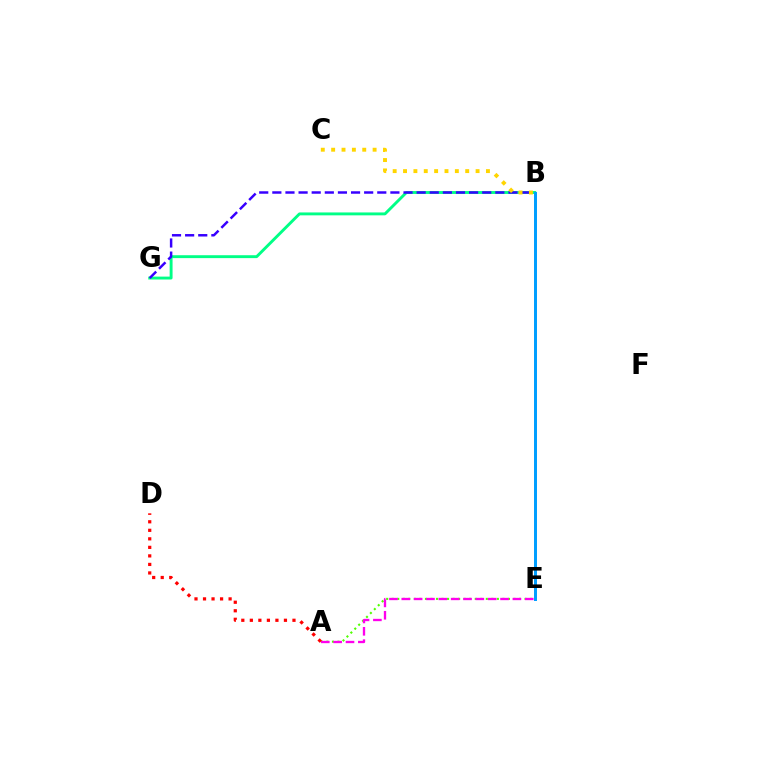{('B', 'G'): [{'color': '#00ff86', 'line_style': 'solid', 'thickness': 2.09}, {'color': '#3700ff', 'line_style': 'dashed', 'thickness': 1.78}], ('A', 'E'): [{'color': '#4fff00', 'line_style': 'dotted', 'thickness': 1.5}, {'color': '#ff00ed', 'line_style': 'dashed', 'thickness': 1.68}], ('B', 'C'): [{'color': '#ffd500', 'line_style': 'dotted', 'thickness': 2.82}], ('B', 'E'): [{'color': '#009eff', 'line_style': 'solid', 'thickness': 2.14}], ('A', 'D'): [{'color': '#ff0000', 'line_style': 'dotted', 'thickness': 2.32}]}